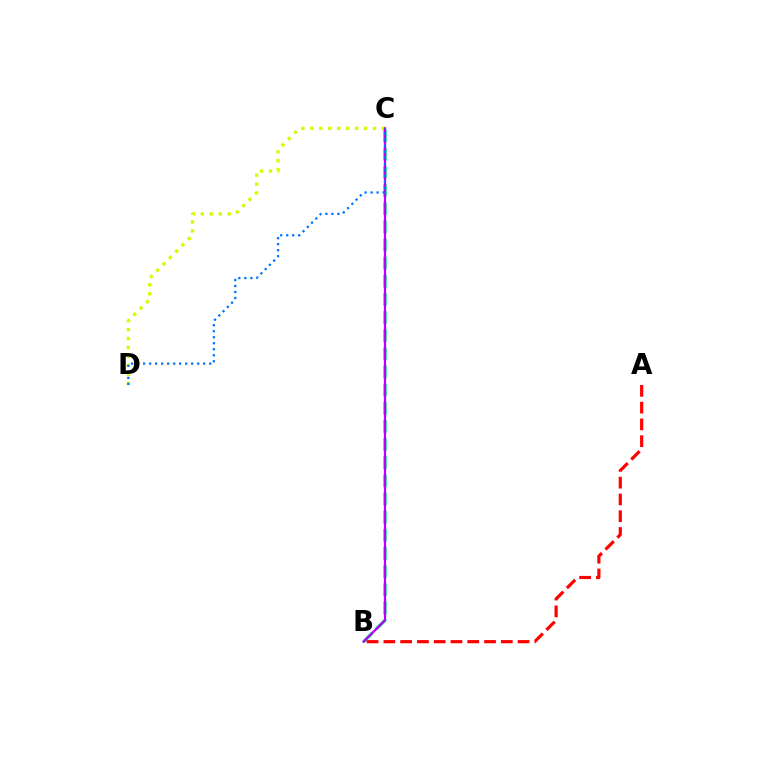{('C', 'D'): [{'color': '#d1ff00', 'line_style': 'dotted', 'thickness': 2.43}, {'color': '#0074ff', 'line_style': 'dotted', 'thickness': 1.63}], ('B', 'C'): [{'color': '#00ff5c', 'line_style': 'dashed', 'thickness': 2.47}, {'color': '#b900ff', 'line_style': 'solid', 'thickness': 1.62}], ('A', 'B'): [{'color': '#ff0000', 'line_style': 'dashed', 'thickness': 2.28}]}